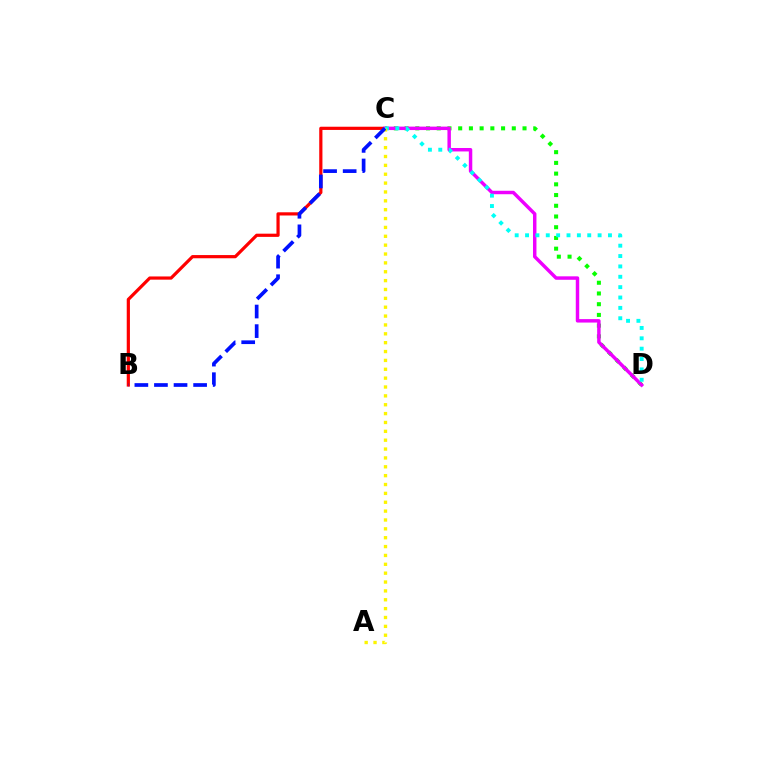{('B', 'C'): [{'color': '#ff0000', 'line_style': 'solid', 'thickness': 2.31}, {'color': '#0010ff', 'line_style': 'dashed', 'thickness': 2.66}], ('C', 'D'): [{'color': '#08ff00', 'line_style': 'dotted', 'thickness': 2.91}, {'color': '#ee00ff', 'line_style': 'solid', 'thickness': 2.48}, {'color': '#00fff6', 'line_style': 'dotted', 'thickness': 2.82}], ('A', 'C'): [{'color': '#fcf500', 'line_style': 'dotted', 'thickness': 2.41}]}